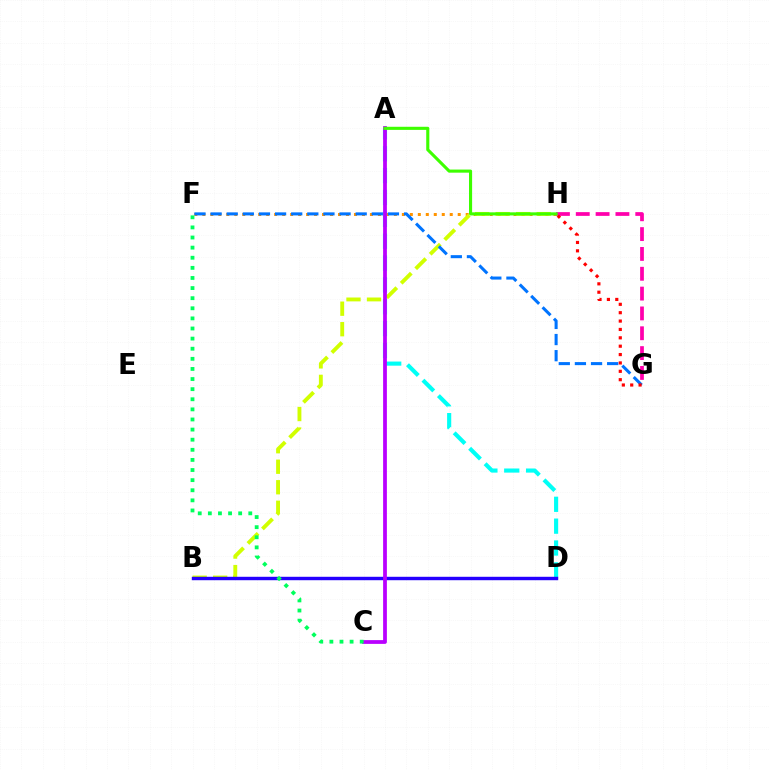{('A', 'D'): [{'color': '#00fff6', 'line_style': 'dashed', 'thickness': 2.97}], ('G', 'H'): [{'color': '#ff00ac', 'line_style': 'dashed', 'thickness': 2.69}, {'color': '#ff0000', 'line_style': 'dotted', 'thickness': 2.28}], ('F', 'H'): [{'color': '#ff9400', 'line_style': 'dotted', 'thickness': 2.17}], ('B', 'H'): [{'color': '#d1ff00', 'line_style': 'dashed', 'thickness': 2.79}], ('B', 'D'): [{'color': '#2500ff', 'line_style': 'solid', 'thickness': 2.46}], ('A', 'C'): [{'color': '#b900ff', 'line_style': 'solid', 'thickness': 2.71}], ('F', 'G'): [{'color': '#0074ff', 'line_style': 'dashed', 'thickness': 2.19}], ('C', 'F'): [{'color': '#00ff5c', 'line_style': 'dotted', 'thickness': 2.75}], ('A', 'H'): [{'color': '#3dff00', 'line_style': 'solid', 'thickness': 2.24}]}